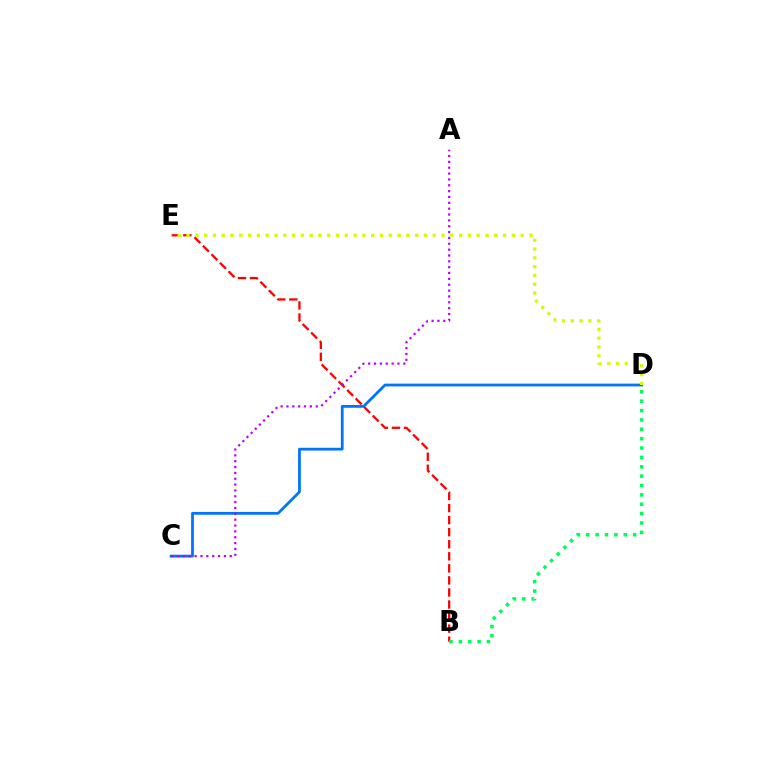{('B', 'E'): [{'color': '#ff0000', 'line_style': 'dashed', 'thickness': 1.64}], ('B', 'D'): [{'color': '#00ff5c', 'line_style': 'dotted', 'thickness': 2.55}], ('C', 'D'): [{'color': '#0074ff', 'line_style': 'solid', 'thickness': 2.0}], ('D', 'E'): [{'color': '#d1ff00', 'line_style': 'dotted', 'thickness': 2.39}], ('A', 'C'): [{'color': '#b900ff', 'line_style': 'dotted', 'thickness': 1.59}]}